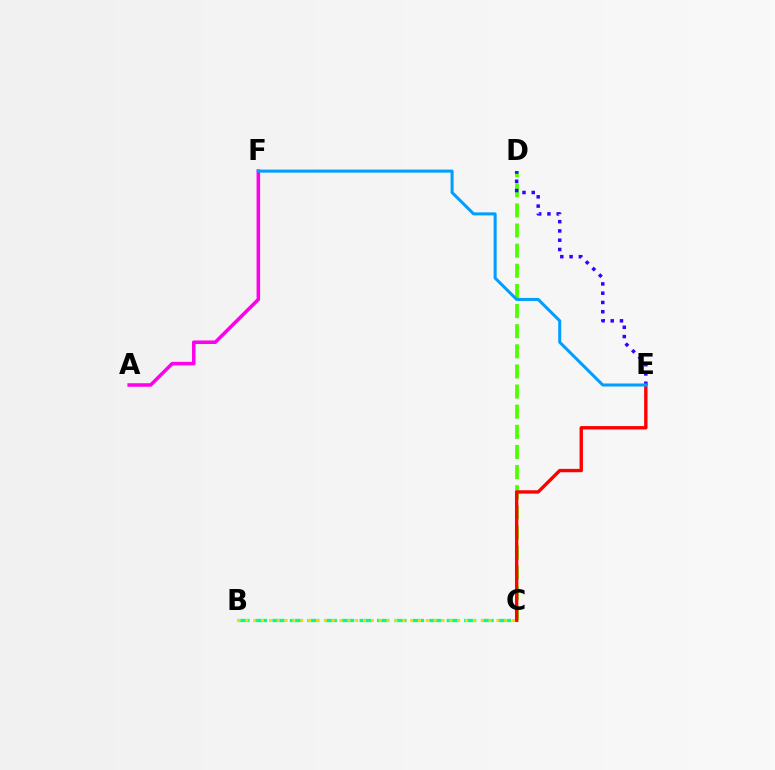{('C', 'D'): [{'color': '#4fff00', 'line_style': 'dashed', 'thickness': 2.73}], ('A', 'F'): [{'color': '#ff00ed', 'line_style': 'solid', 'thickness': 2.54}], ('D', 'E'): [{'color': '#3700ff', 'line_style': 'dotted', 'thickness': 2.52}], ('B', 'C'): [{'color': '#00ff86', 'line_style': 'dashed', 'thickness': 2.37}, {'color': '#ffd500', 'line_style': 'dotted', 'thickness': 2.13}], ('C', 'E'): [{'color': '#ff0000', 'line_style': 'solid', 'thickness': 2.43}], ('E', 'F'): [{'color': '#009eff', 'line_style': 'solid', 'thickness': 2.18}]}